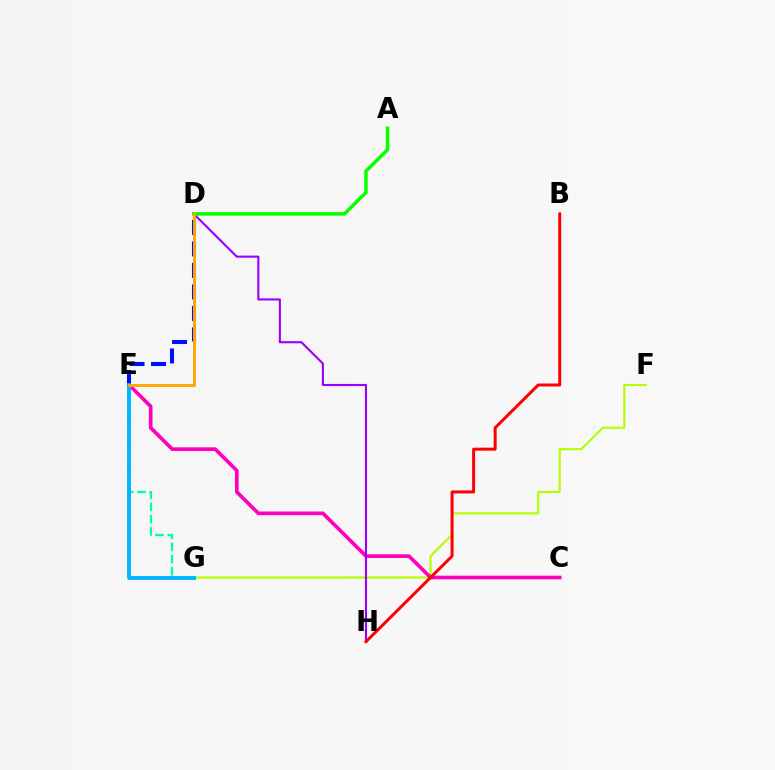{('F', 'G'): [{'color': '#b3ff00', 'line_style': 'solid', 'thickness': 1.54}], ('C', 'E'): [{'color': '#ff00bd', 'line_style': 'solid', 'thickness': 2.64}], ('D', 'H'): [{'color': '#9b00ff', 'line_style': 'solid', 'thickness': 1.52}], ('E', 'G'): [{'color': '#00ff9d', 'line_style': 'dashed', 'thickness': 1.66}, {'color': '#00b5ff', 'line_style': 'solid', 'thickness': 2.79}], ('D', 'E'): [{'color': '#0010ff', 'line_style': 'dashed', 'thickness': 2.92}, {'color': '#ffa500', 'line_style': 'solid', 'thickness': 2.09}], ('B', 'H'): [{'color': '#ff0000', 'line_style': 'solid', 'thickness': 2.15}], ('A', 'D'): [{'color': '#08ff00', 'line_style': 'solid', 'thickness': 2.53}]}